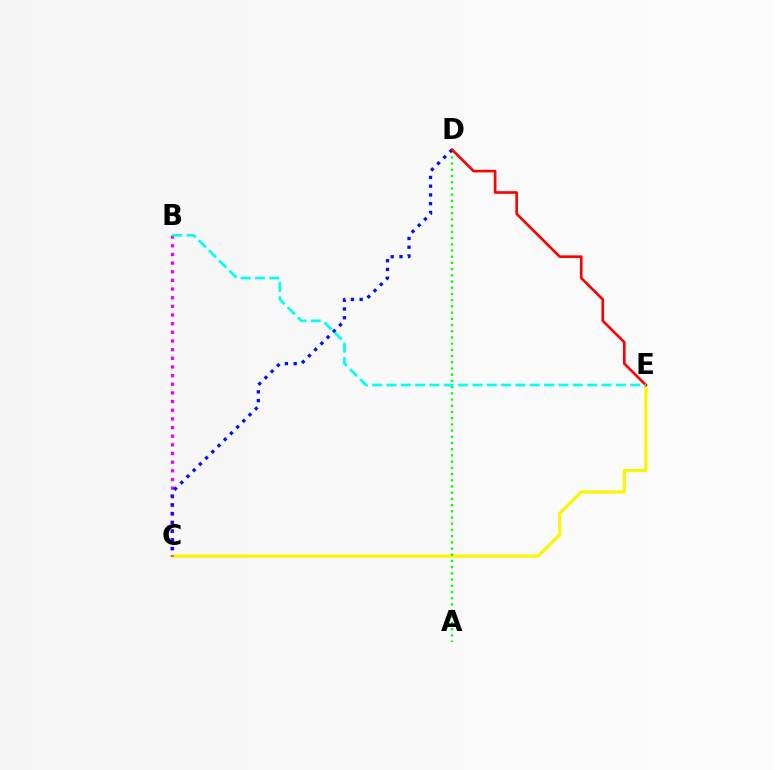{('C', 'E'): [{'color': '#fcf500', 'line_style': 'solid', 'thickness': 2.29}], ('A', 'D'): [{'color': '#08ff00', 'line_style': 'dotted', 'thickness': 1.69}], ('B', 'C'): [{'color': '#ee00ff', 'line_style': 'dotted', 'thickness': 2.35}], ('C', 'D'): [{'color': '#0010ff', 'line_style': 'dotted', 'thickness': 2.38}], ('D', 'E'): [{'color': '#ff0000', 'line_style': 'solid', 'thickness': 1.9}], ('B', 'E'): [{'color': '#00fff6', 'line_style': 'dashed', 'thickness': 1.95}]}